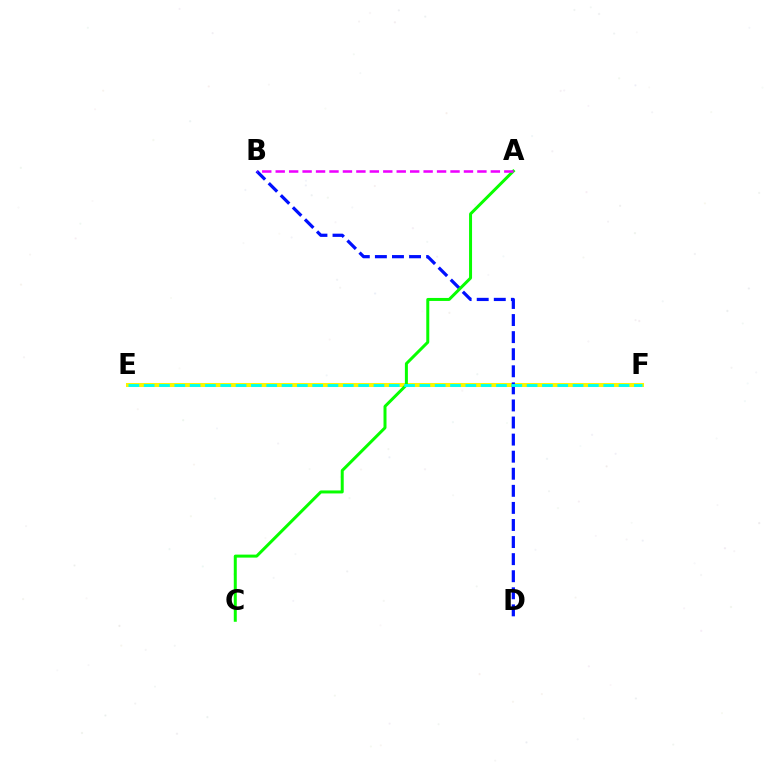{('E', 'F'): [{'color': '#ff0000', 'line_style': 'dotted', 'thickness': 2.76}, {'color': '#fcf500', 'line_style': 'solid', 'thickness': 2.89}, {'color': '#00fff6', 'line_style': 'dashed', 'thickness': 2.08}], ('B', 'D'): [{'color': '#0010ff', 'line_style': 'dashed', 'thickness': 2.32}], ('A', 'C'): [{'color': '#08ff00', 'line_style': 'solid', 'thickness': 2.16}], ('A', 'B'): [{'color': '#ee00ff', 'line_style': 'dashed', 'thickness': 1.83}]}